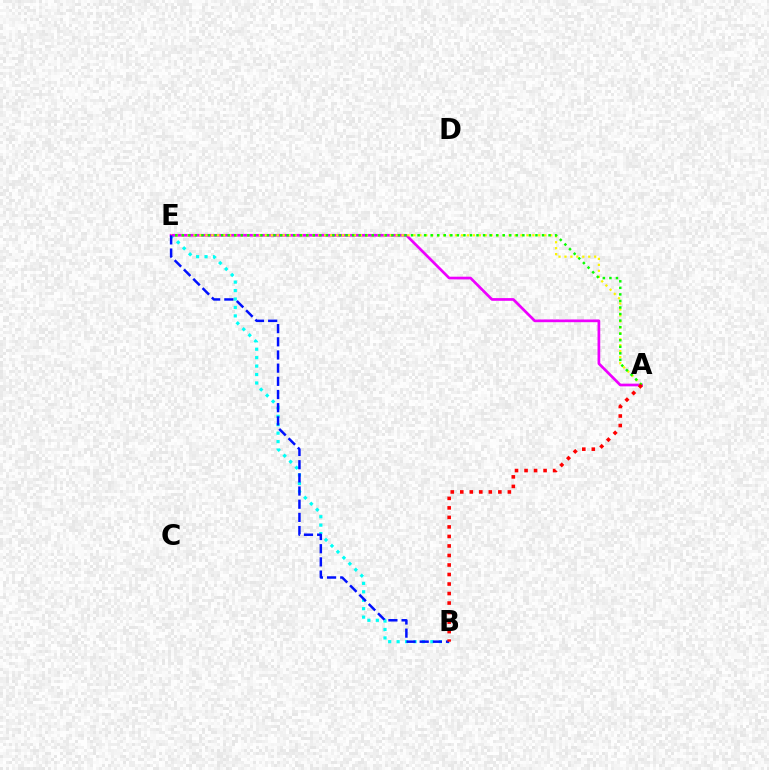{('B', 'E'): [{'color': '#00fff6', 'line_style': 'dotted', 'thickness': 2.29}, {'color': '#0010ff', 'line_style': 'dashed', 'thickness': 1.79}], ('A', 'E'): [{'color': '#ee00ff', 'line_style': 'solid', 'thickness': 1.95}, {'color': '#fcf500', 'line_style': 'dotted', 'thickness': 1.62}, {'color': '#08ff00', 'line_style': 'dotted', 'thickness': 1.78}], ('A', 'B'): [{'color': '#ff0000', 'line_style': 'dotted', 'thickness': 2.59}]}